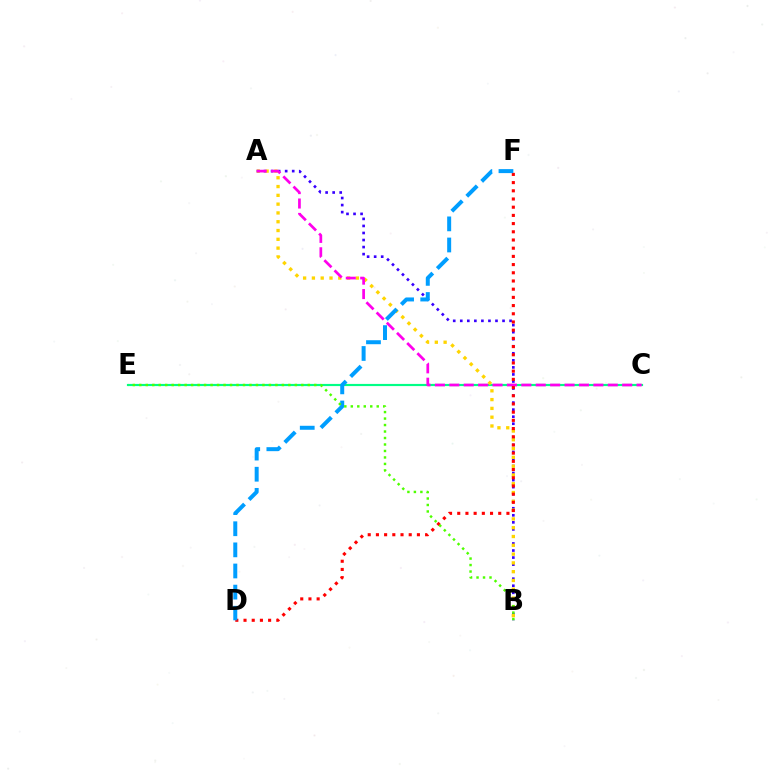{('C', 'E'): [{'color': '#00ff86', 'line_style': 'solid', 'thickness': 1.57}], ('A', 'B'): [{'color': '#3700ff', 'line_style': 'dotted', 'thickness': 1.91}, {'color': '#ffd500', 'line_style': 'dotted', 'thickness': 2.39}], ('A', 'C'): [{'color': '#ff00ed', 'line_style': 'dashed', 'thickness': 1.96}], ('D', 'F'): [{'color': '#ff0000', 'line_style': 'dotted', 'thickness': 2.23}, {'color': '#009eff', 'line_style': 'dashed', 'thickness': 2.87}], ('B', 'E'): [{'color': '#4fff00', 'line_style': 'dotted', 'thickness': 1.76}]}